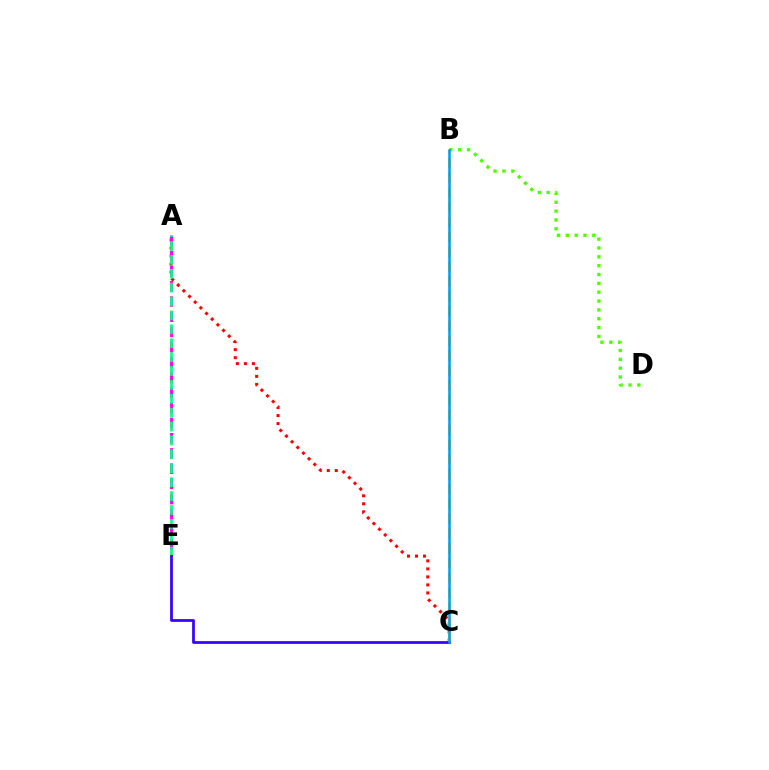{('A', 'C'): [{'color': '#ff0000', 'line_style': 'dotted', 'thickness': 2.18}], ('B', 'C'): [{'color': '#ffd500', 'line_style': 'dashed', 'thickness': 2.01}, {'color': '#009eff', 'line_style': 'solid', 'thickness': 1.82}], ('A', 'E'): [{'color': '#ff00ed', 'line_style': 'dashed', 'thickness': 2.06}, {'color': '#00ff86', 'line_style': 'dashed', 'thickness': 1.89}], ('B', 'D'): [{'color': '#4fff00', 'line_style': 'dotted', 'thickness': 2.4}], ('C', 'E'): [{'color': '#3700ff', 'line_style': 'solid', 'thickness': 1.97}]}